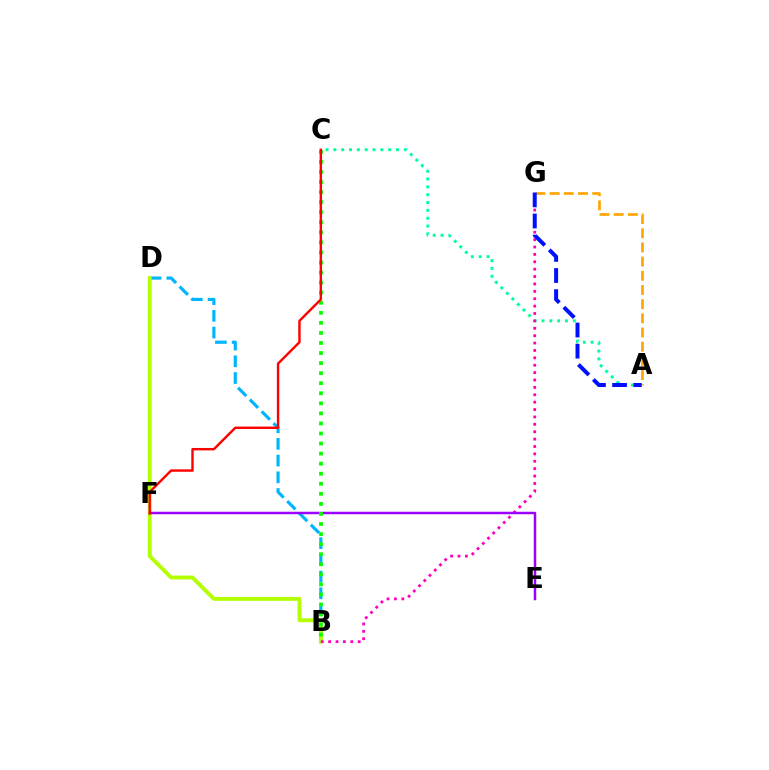{('A', 'C'): [{'color': '#00ff9d', 'line_style': 'dotted', 'thickness': 2.13}], ('B', 'D'): [{'color': '#00b5ff', 'line_style': 'dashed', 'thickness': 2.27}, {'color': '#b3ff00', 'line_style': 'solid', 'thickness': 2.79}], ('B', 'G'): [{'color': '#ff00bd', 'line_style': 'dotted', 'thickness': 2.01}], ('E', 'F'): [{'color': '#9b00ff', 'line_style': 'solid', 'thickness': 1.8}], ('A', 'G'): [{'color': '#ffa500', 'line_style': 'dashed', 'thickness': 1.93}, {'color': '#0010ff', 'line_style': 'dashed', 'thickness': 2.87}], ('B', 'C'): [{'color': '#08ff00', 'line_style': 'dotted', 'thickness': 2.73}], ('C', 'F'): [{'color': '#ff0000', 'line_style': 'solid', 'thickness': 1.73}]}